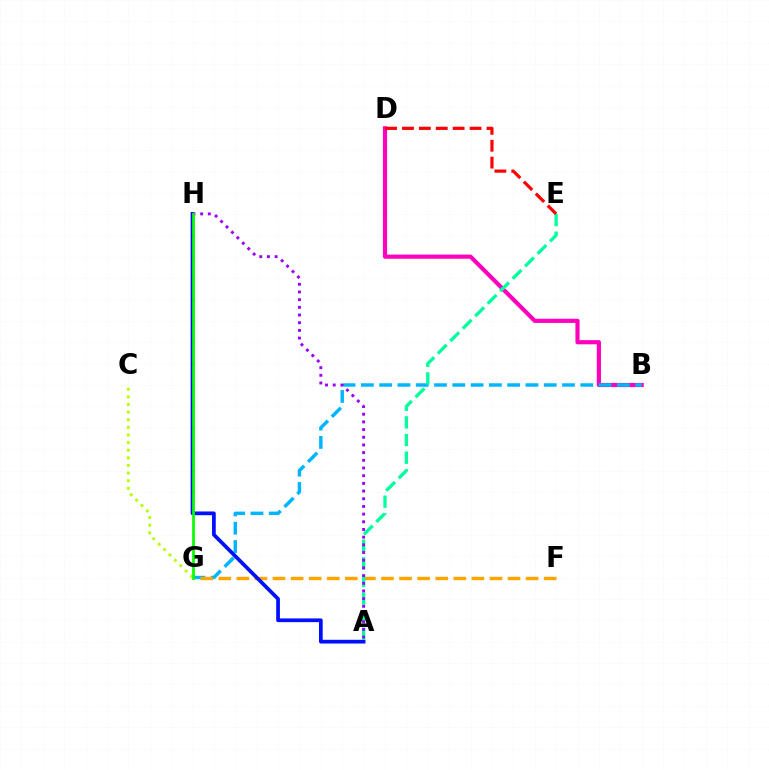{('B', 'D'): [{'color': '#ff00bd', 'line_style': 'solid', 'thickness': 2.99}], ('B', 'G'): [{'color': '#00b5ff', 'line_style': 'dashed', 'thickness': 2.48}], ('F', 'G'): [{'color': '#ffa500', 'line_style': 'dashed', 'thickness': 2.46}], ('A', 'H'): [{'color': '#0010ff', 'line_style': 'solid', 'thickness': 2.68}, {'color': '#9b00ff', 'line_style': 'dotted', 'thickness': 2.09}], ('C', 'G'): [{'color': '#b3ff00', 'line_style': 'dotted', 'thickness': 2.07}], ('A', 'E'): [{'color': '#00ff9d', 'line_style': 'dashed', 'thickness': 2.39}], ('D', 'E'): [{'color': '#ff0000', 'line_style': 'dashed', 'thickness': 2.3}], ('G', 'H'): [{'color': '#08ff00', 'line_style': 'solid', 'thickness': 1.96}]}